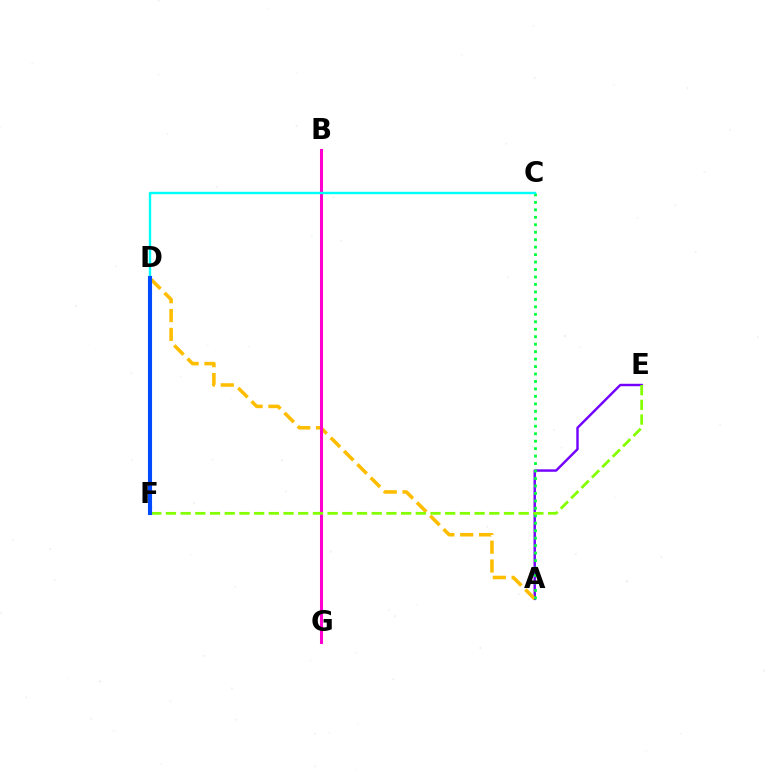{('D', 'F'): [{'color': '#ff0000', 'line_style': 'dotted', 'thickness': 2.6}, {'color': '#004bff', 'line_style': 'solid', 'thickness': 2.96}], ('A', 'E'): [{'color': '#7200ff', 'line_style': 'solid', 'thickness': 1.75}], ('A', 'D'): [{'color': '#ffbd00', 'line_style': 'dashed', 'thickness': 2.56}], ('A', 'C'): [{'color': '#00ff39', 'line_style': 'dotted', 'thickness': 2.03}], ('B', 'G'): [{'color': '#ff00cf', 'line_style': 'solid', 'thickness': 2.2}], ('E', 'F'): [{'color': '#84ff00', 'line_style': 'dashed', 'thickness': 2.0}], ('C', 'D'): [{'color': '#00fff6', 'line_style': 'solid', 'thickness': 1.72}]}